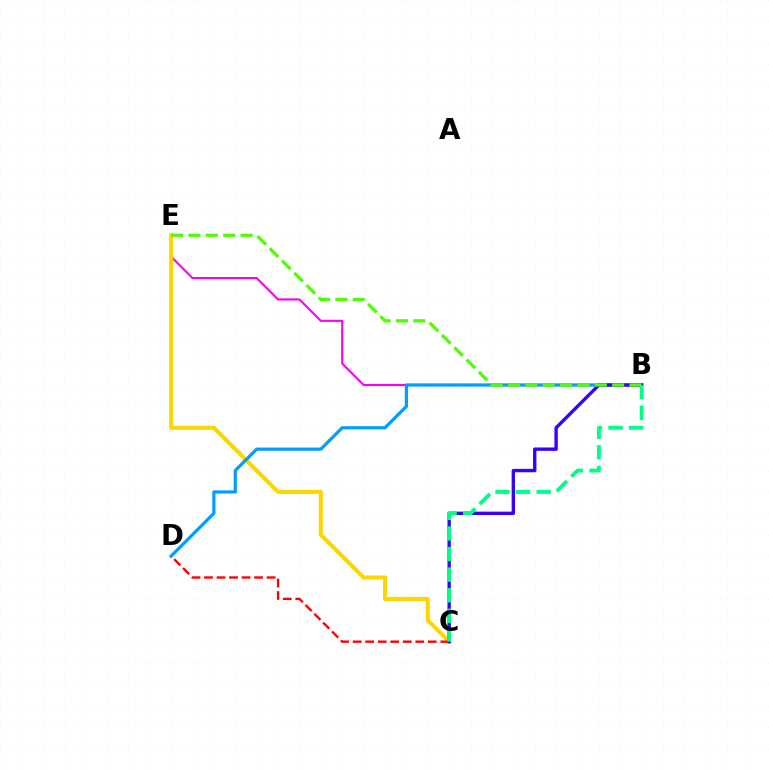{('B', 'E'): [{'color': '#ff00ed', 'line_style': 'solid', 'thickness': 1.52}, {'color': '#4fff00', 'line_style': 'dashed', 'thickness': 2.36}], ('C', 'E'): [{'color': '#ffd500', 'line_style': 'solid', 'thickness': 2.92}], ('C', 'D'): [{'color': '#ff0000', 'line_style': 'dashed', 'thickness': 1.7}], ('B', 'D'): [{'color': '#009eff', 'line_style': 'solid', 'thickness': 2.32}], ('B', 'C'): [{'color': '#3700ff', 'line_style': 'solid', 'thickness': 2.43}, {'color': '#00ff86', 'line_style': 'dashed', 'thickness': 2.8}]}